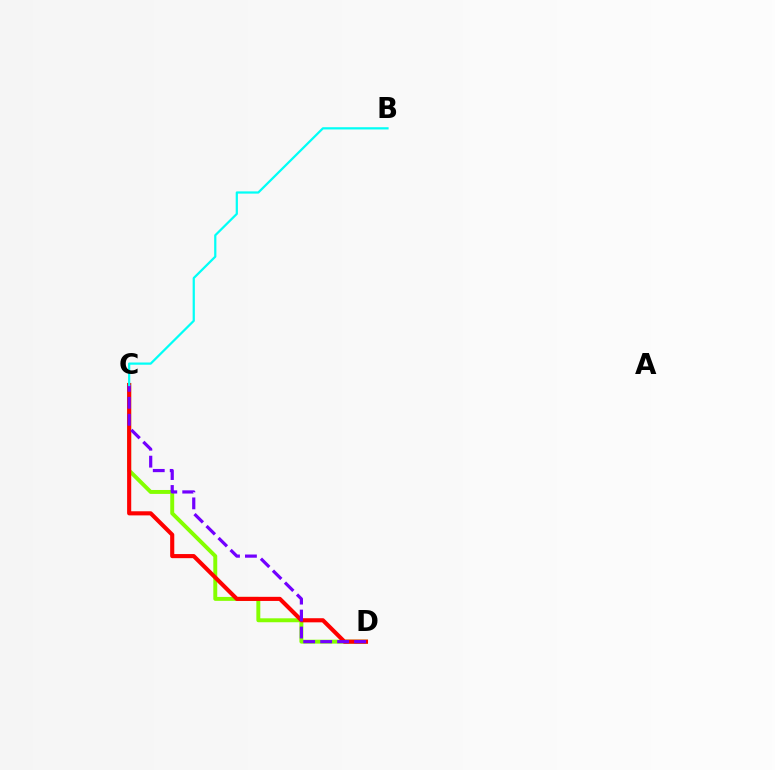{('C', 'D'): [{'color': '#84ff00', 'line_style': 'solid', 'thickness': 2.83}, {'color': '#ff0000', 'line_style': 'solid', 'thickness': 2.96}, {'color': '#7200ff', 'line_style': 'dashed', 'thickness': 2.3}], ('B', 'C'): [{'color': '#00fff6', 'line_style': 'solid', 'thickness': 1.6}]}